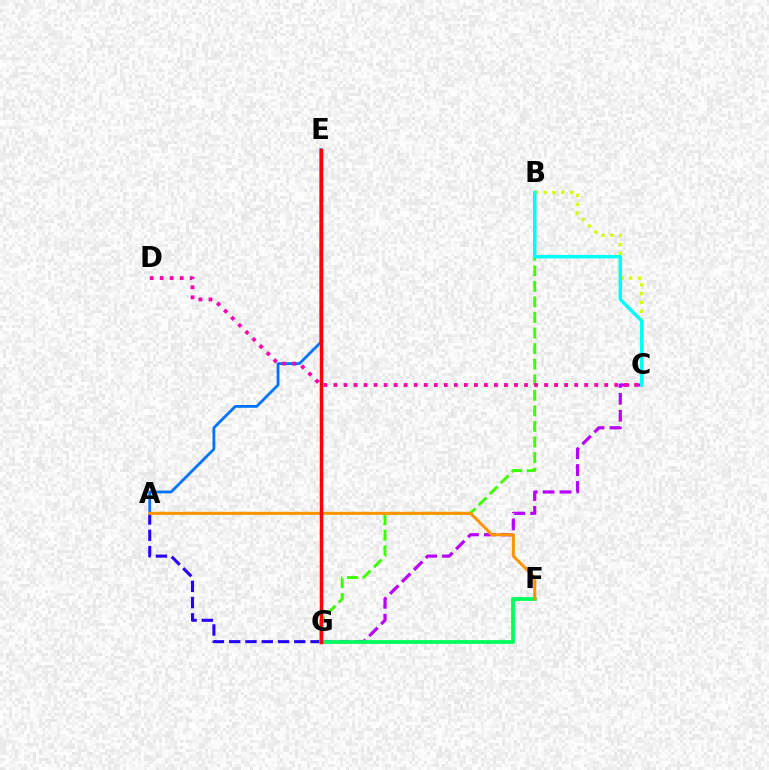{('C', 'G'): [{'color': '#b900ff', 'line_style': 'dashed', 'thickness': 2.3}], ('B', 'G'): [{'color': '#3dff00', 'line_style': 'dashed', 'thickness': 2.11}], ('B', 'C'): [{'color': '#d1ff00', 'line_style': 'dotted', 'thickness': 2.39}, {'color': '#00fff6', 'line_style': 'solid', 'thickness': 2.51}], ('A', 'G'): [{'color': '#2500ff', 'line_style': 'dashed', 'thickness': 2.21}], ('F', 'G'): [{'color': '#00ff5c', 'line_style': 'solid', 'thickness': 2.7}], ('A', 'E'): [{'color': '#0074ff', 'line_style': 'solid', 'thickness': 2.02}], ('A', 'F'): [{'color': '#ff9400', 'line_style': 'solid', 'thickness': 2.19}], ('E', 'G'): [{'color': '#ff0000', 'line_style': 'solid', 'thickness': 2.51}], ('C', 'D'): [{'color': '#ff00ac', 'line_style': 'dotted', 'thickness': 2.72}]}